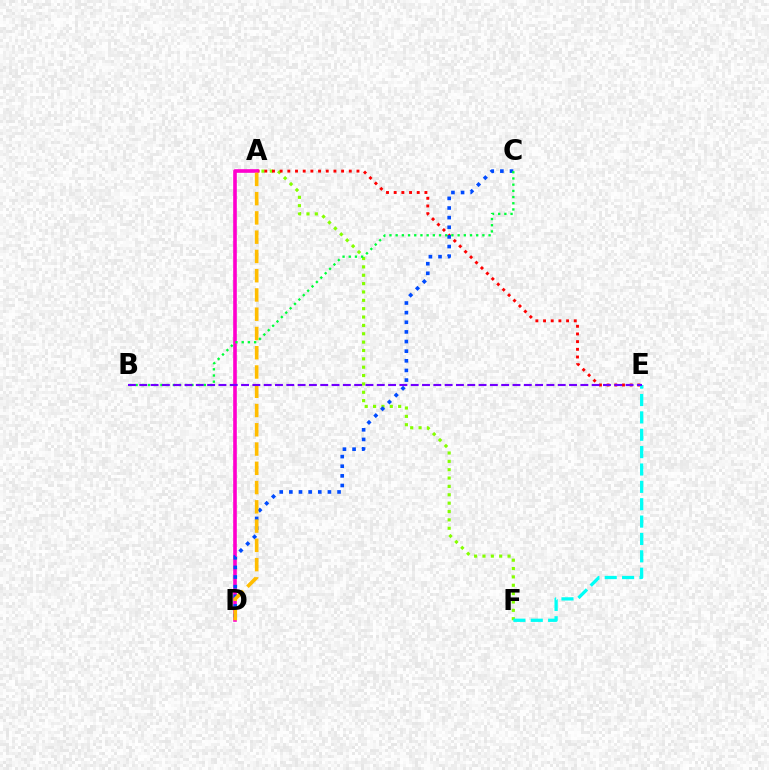{('A', 'F'): [{'color': '#84ff00', 'line_style': 'dotted', 'thickness': 2.27}], ('A', 'E'): [{'color': '#ff0000', 'line_style': 'dotted', 'thickness': 2.09}], ('A', 'D'): [{'color': '#ff00cf', 'line_style': 'solid', 'thickness': 2.62}, {'color': '#ffbd00', 'line_style': 'dashed', 'thickness': 2.62}], ('C', 'D'): [{'color': '#004bff', 'line_style': 'dotted', 'thickness': 2.62}], ('B', 'C'): [{'color': '#00ff39', 'line_style': 'dotted', 'thickness': 1.68}], ('E', 'F'): [{'color': '#00fff6', 'line_style': 'dashed', 'thickness': 2.36}], ('B', 'E'): [{'color': '#7200ff', 'line_style': 'dashed', 'thickness': 1.54}]}